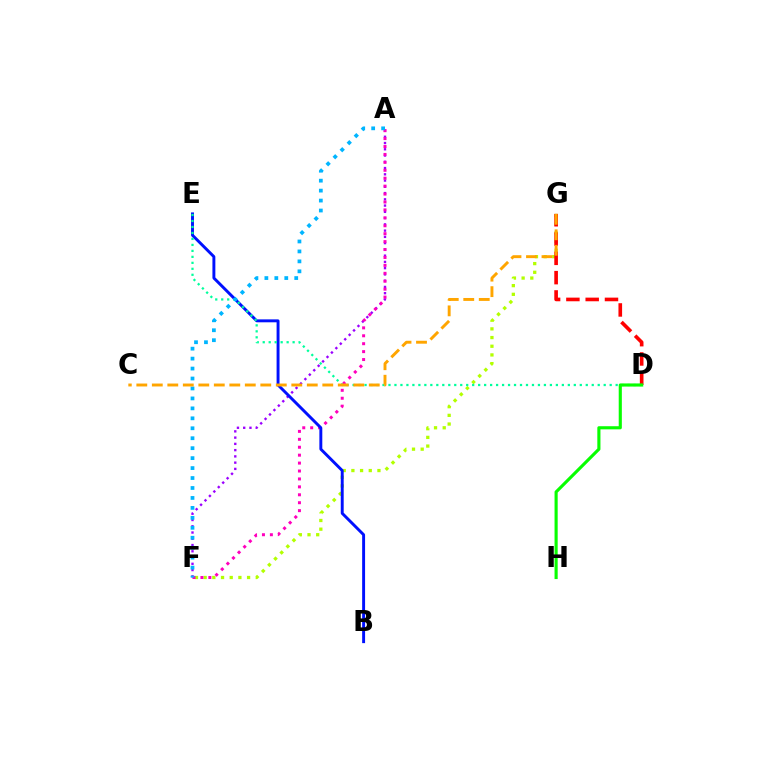{('F', 'G'): [{'color': '#b3ff00', 'line_style': 'dotted', 'thickness': 2.36}], ('A', 'F'): [{'color': '#9b00ff', 'line_style': 'dotted', 'thickness': 1.7}, {'color': '#ff00bd', 'line_style': 'dotted', 'thickness': 2.15}, {'color': '#00b5ff', 'line_style': 'dotted', 'thickness': 2.7}], ('D', 'G'): [{'color': '#ff0000', 'line_style': 'dashed', 'thickness': 2.62}], ('B', 'E'): [{'color': '#0010ff', 'line_style': 'solid', 'thickness': 2.11}], ('D', 'E'): [{'color': '#00ff9d', 'line_style': 'dotted', 'thickness': 1.62}], ('C', 'G'): [{'color': '#ffa500', 'line_style': 'dashed', 'thickness': 2.11}], ('D', 'H'): [{'color': '#08ff00', 'line_style': 'solid', 'thickness': 2.25}]}